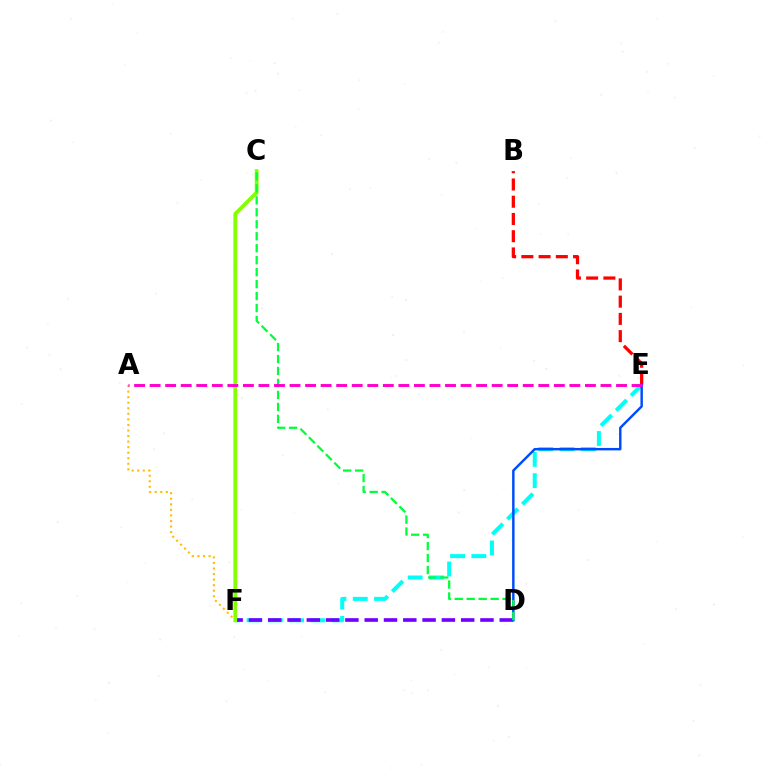{('A', 'F'): [{'color': '#ffbd00', 'line_style': 'dotted', 'thickness': 1.51}], ('E', 'F'): [{'color': '#00fff6', 'line_style': 'dashed', 'thickness': 2.89}], ('D', 'F'): [{'color': '#7200ff', 'line_style': 'dashed', 'thickness': 2.62}], ('C', 'F'): [{'color': '#84ff00', 'line_style': 'solid', 'thickness': 2.73}], ('B', 'E'): [{'color': '#ff0000', 'line_style': 'dashed', 'thickness': 2.34}], ('D', 'E'): [{'color': '#004bff', 'line_style': 'solid', 'thickness': 1.76}], ('C', 'D'): [{'color': '#00ff39', 'line_style': 'dashed', 'thickness': 1.63}], ('A', 'E'): [{'color': '#ff00cf', 'line_style': 'dashed', 'thickness': 2.11}]}